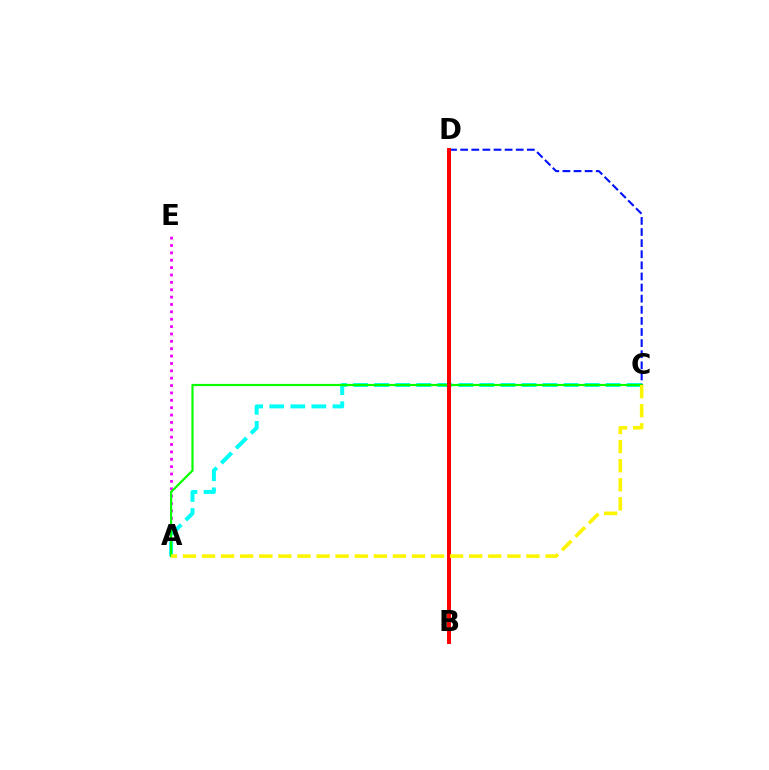{('A', 'E'): [{'color': '#ee00ff', 'line_style': 'dotted', 'thickness': 2.0}], ('A', 'C'): [{'color': '#00fff6', 'line_style': 'dashed', 'thickness': 2.86}, {'color': '#08ff00', 'line_style': 'solid', 'thickness': 1.58}, {'color': '#fcf500', 'line_style': 'dashed', 'thickness': 2.59}], ('C', 'D'): [{'color': '#0010ff', 'line_style': 'dashed', 'thickness': 1.51}], ('B', 'D'): [{'color': '#ff0000', 'line_style': 'solid', 'thickness': 2.87}]}